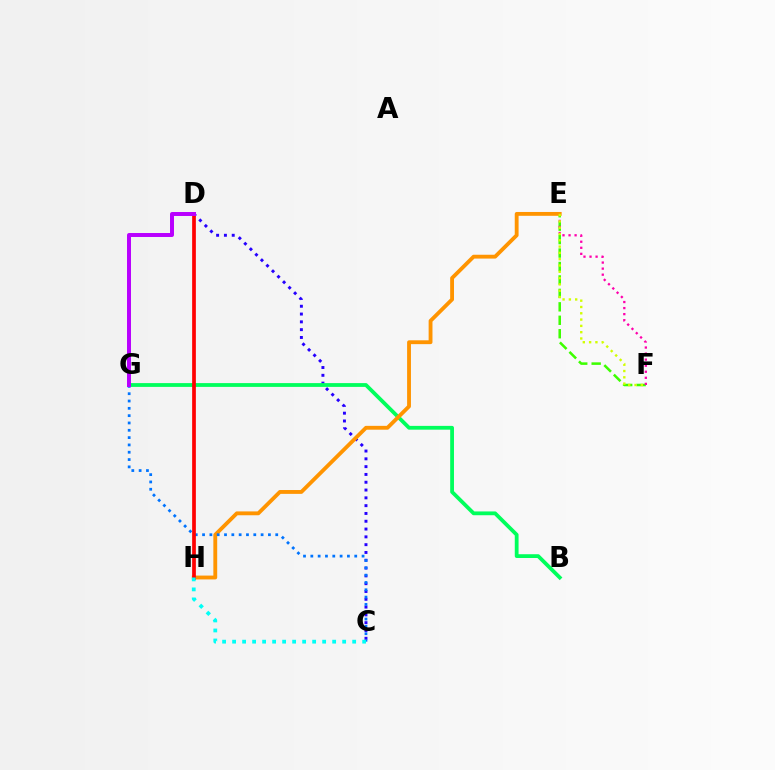{('C', 'D'): [{'color': '#2500ff', 'line_style': 'dotted', 'thickness': 2.12}], ('E', 'F'): [{'color': '#3dff00', 'line_style': 'dashed', 'thickness': 1.83}, {'color': '#ff00ac', 'line_style': 'dotted', 'thickness': 1.64}, {'color': '#d1ff00', 'line_style': 'dotted', 'thickness': 1.71}], ('B', 'G'): [{'color': '#00ff5c', 'line_style': 'solid', 'thickness': 2.73}], ('E', 'H'): [{'color': '#ff9400', 'line_style': 'solid', 'thickness': 2.77}], ('C', 'G'): [{'color': '#0074ff', 'line_style': 'dotted', 'thickness': 1.99}], ('D', 'H'): [{'color': '#ff0000', 'line_style': 'solid', 'thickness': 2.68}], ('C', 'H'): [{'color': '#00fff6', 'line_style': 'dotted', 'thickness': 2.72}], ('D', 'G'): [{'color': '#b900ff', 'line_style': 'solid', 'thickness': 2.86}]}